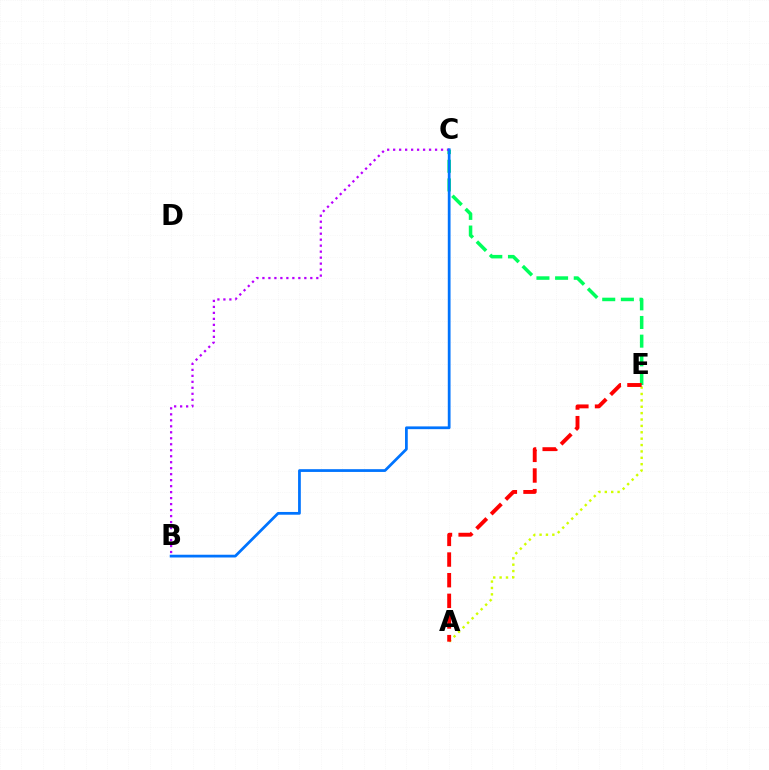{('C', 'E'): [{'color': '#00ff5c', 'line_style': 'dashed', 'thickness': 2.54}], ('B', 'C'): [{'color': '#b900ff', 'line_style': 'dotted', 'thickness': 1.63}, {'color': '#0074ff', 'line_style': 'solid', 'thickness': 1.98}], ('A', 'E'): [{'color': '#d1ff00', 'line_style': 'dotted', 'thickness': 1.73}, {'color': '#ff0000', 'line_style': 'dashed', 'thickness': 2.81}]}